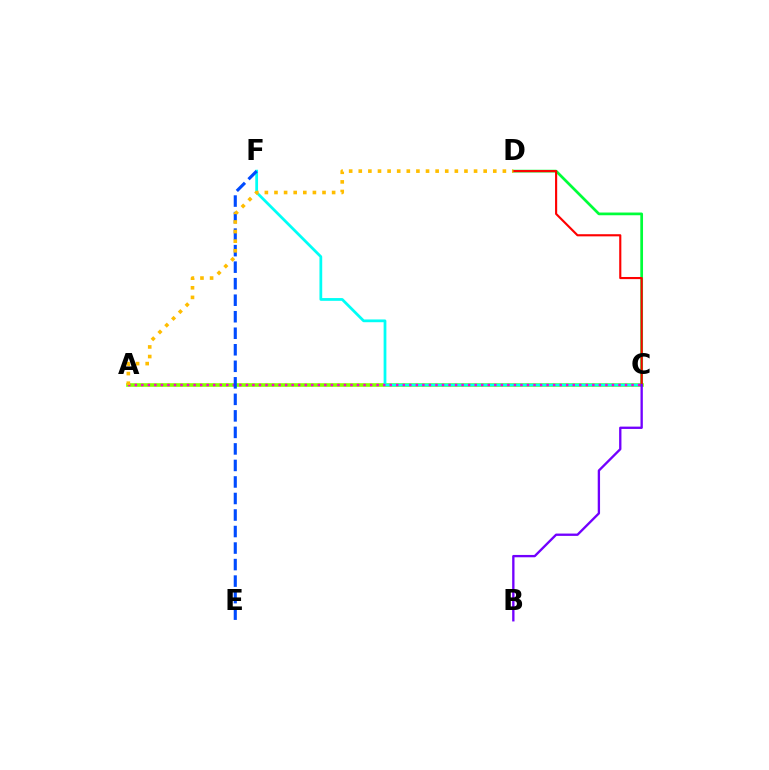{('A', 'C'): [{'color': '#84ff00', 'line_style': 'solid', 'thickness': 2.61}, {'color': '#ff00cf', 'line_style': 'dotted', 'thickness': 1.78}], ('C', 'F'): [{'color': '#00fff6', 'line_style': 'solid', 'thickness': 1.99}], ('C', 'D'): [{'color': '#00ff39', 'line_style': 'solid', 'thickness': 1.96}, {'color': '#ff0000', 'line_style': 'solid', 'thickness': 1.54}], ('B', 'C'): [{'color': '#7200ff', 'line_style': 'solid', 'thickness': 1.68}], ('E', 'F'): [{'color': '#004bff', 'line_style': 'dashed', 'thickness': 2.24}], ('A', 'D'): [{'color': '#ffbd00', 'line_style': 'dotted', 'thickness': 2.61}]}